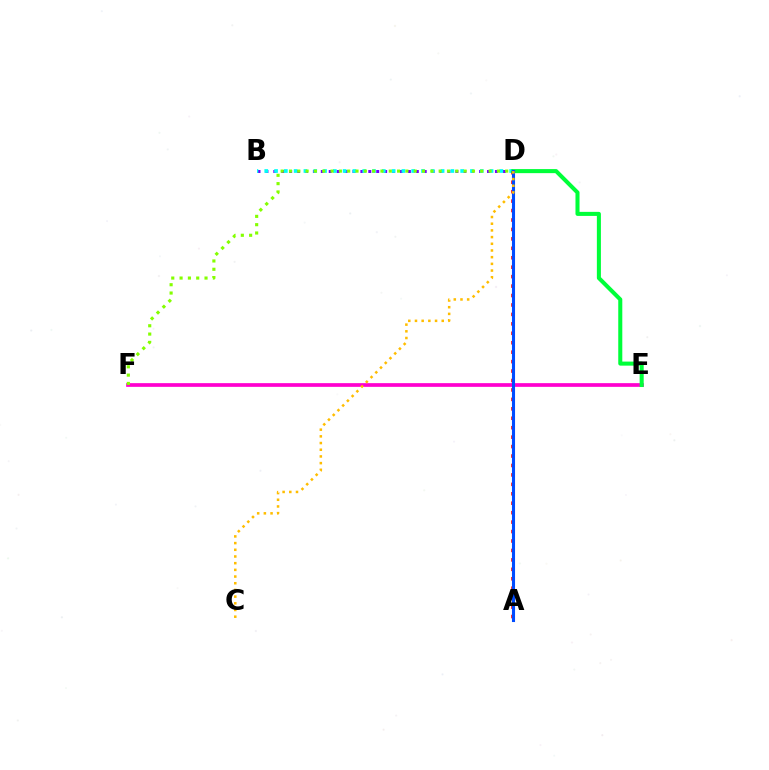{('B', 'D'): [{'color': '#7200ff', 'line_style': 'dotted', 'thickness': 2.15}, {'color': '#00fff6', 'line_style': 'dotted', 'thickness': 2.66}], ('A', 'D'): [{'color': '#ff0000', 'line_style': 'dotted', 'thickness': 2.57}, {'color': '#004bff', 'line_style': 'solid', 'thickness': 2.22}], ('E', 'F'): [{'color': '#ff00cf', 'line_style': 'solid', 'thickness': 2.67}], ('D', 'E'): [{'color': '#00ff39', 'line_style': 'solid', 'thickness': 2.91}], ('D', 'F'): [{'color': '#84ff00', 'line_style': 'dotted', 'thickness': 2.26}], ('C', 'D'): [{'color': '#ffbd00', 'line_style': 'dotted', 'thickness': 1.82}]}